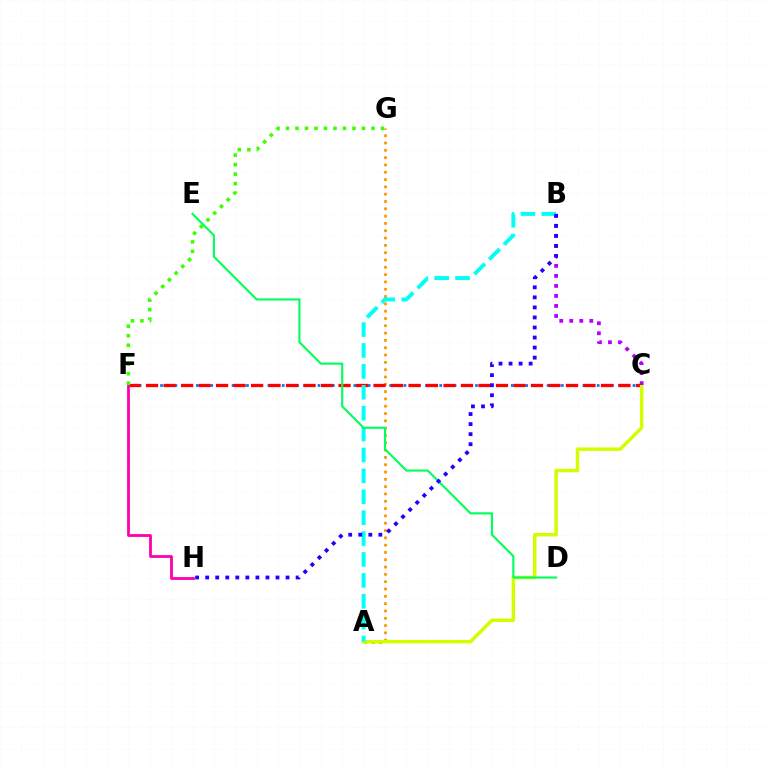{('A', 'G'): [{'color': '#ff9400', 'line_style': 'dotted', 'thickness': 1.99}], ('C', 'F'): [{'color': '#0074ff', 'line_style': 'dotted', 'thickness': 1.94}, {'color': '#ff0000', 'line_style': 'dashed', 'thickness': 2.38}], ('A', 'C'): [{'color': '#d1ff00', 'line_style': 'solid', 'thickness': 2.49}], ('B', 'C'): [{'color': '#b900ff', 'line_style': 'dotted', 'thickness': 2.72}], ('A', 'B'): [{'color': '#00fff6', 'line_style': 'dashed', 'thickness': 2.84}], ('D', 'E'): [{'color': '#00ff5c', 'line_style': 'solid', 'thickness': 1.52}], ('F', 'H'): [{'color': '#ff00ac', 'line_style': 'solid', 'thickness': 2.01}], ('F', 'G'): [{'color': '#3dff00', 'line_style': 'dotted', 'thickness': 2.58}], ('B', 'H'): [{'color': '#2500ff', 'line_style': 'dotted', 'thickness': 2.73}]}